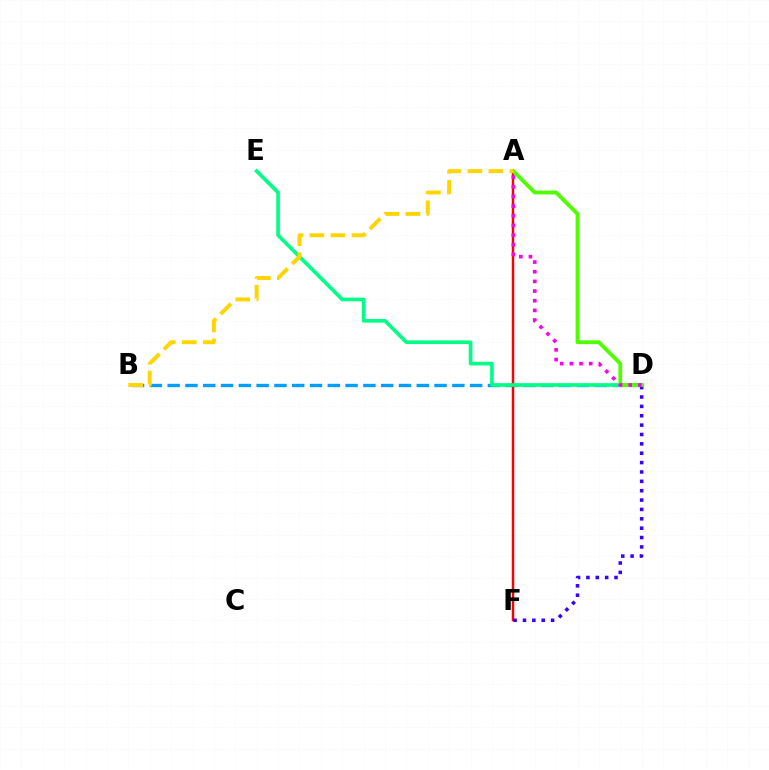{('B', 'D'): [{'color': '#009eff', 'line_style': 'dashed', 'thickness': 2.42}], ('A', 'F'): [{'color': '#ff0000', 'line_style': 'solid', 'thickness': 1.79}], ('D', 'E'): [{'color': '#00ff86', 'line_style': 'solid', 'thickness': 2.63}], ('D', 'F'): [{'color': '#3700ff', 'line_style': 'dotted', 'thickness': 2.55}], ('A', 'D'): [{'color': '#4fff00', 'line_style': 'solid', 'thickness': 2.76}, {'color': '#ff00ed', 'line_style': 'dotted', 'thickness': 2.63}], ('A', 'B'): [{'color': '#ffd500', 'line_style': 'dashed', 'thickness': 2.85}]}